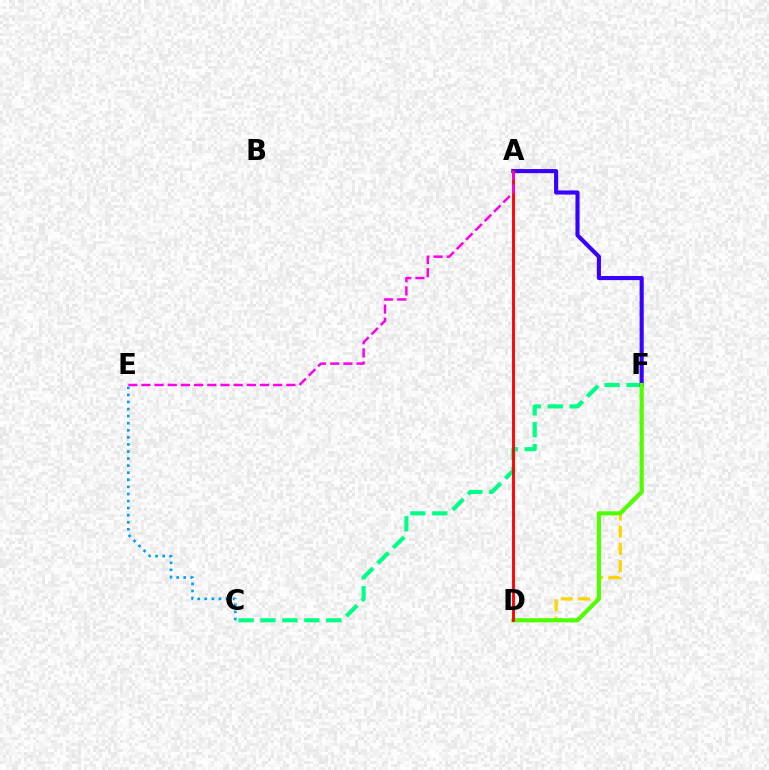{('D', 'F'): [{'color': '#ffd500', 'line_style': 'dashed', 'thickness': 2.34}, {'color': '#4fff00', 'line_style': 'solid', 'thickness': 2.98}], ('C', 'F'): [{'color': '#00ff86', 'line_style': 'dashed', 'thickness': 2.98}], ('A', 'F'): [{'color': '#3700ff', 'line_style': 'solid', 'thickness': 2.96}], ('C', 'E'): [{'color': '#009eff', 'line_style': 'dotted', 'thickness': 1.92}], ('A', 'D'): [{'color': '#ff0000', 'line_style': 'solid', 'thickness': 2.05}], ('A', 'E'): [{'color': '#ff00ed', 'line_style': 'dashed', 'thickness': 1.79}]}